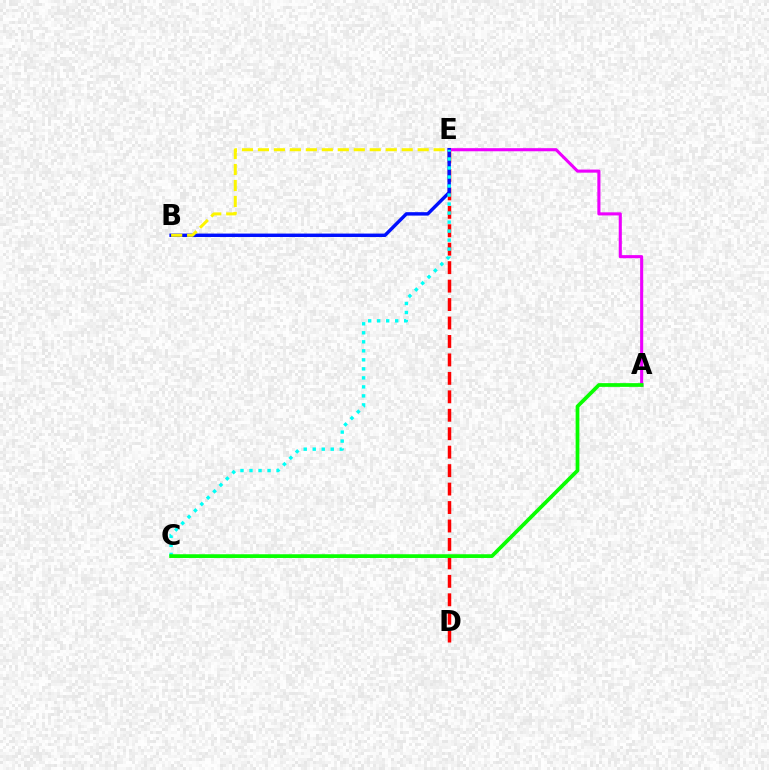{('A', 'E'): [{'color': '#ee00ff', 'line_style': 'solid', 'thickness': 2.23}], ('D', 'E'): [{'color': '#ff0000', 'line_style': 'dashed', 'thickness': 2.51}], ('B', 'E'): [{'color': '#0010ff', 'line_style': 'solid', 'thickness': 2.46}, {'color': '#fcf500', 'line_style': 'dashed', 'thickness': 2.17}], ('C', 'E'): [{'color': '#00fff6', 'line_style': 'dotted', 'thickness': 2.45}], ('A', 'C'): [{'color': '#08ff00', 'line_style': 'solid', 'thickness': 2.68}]}